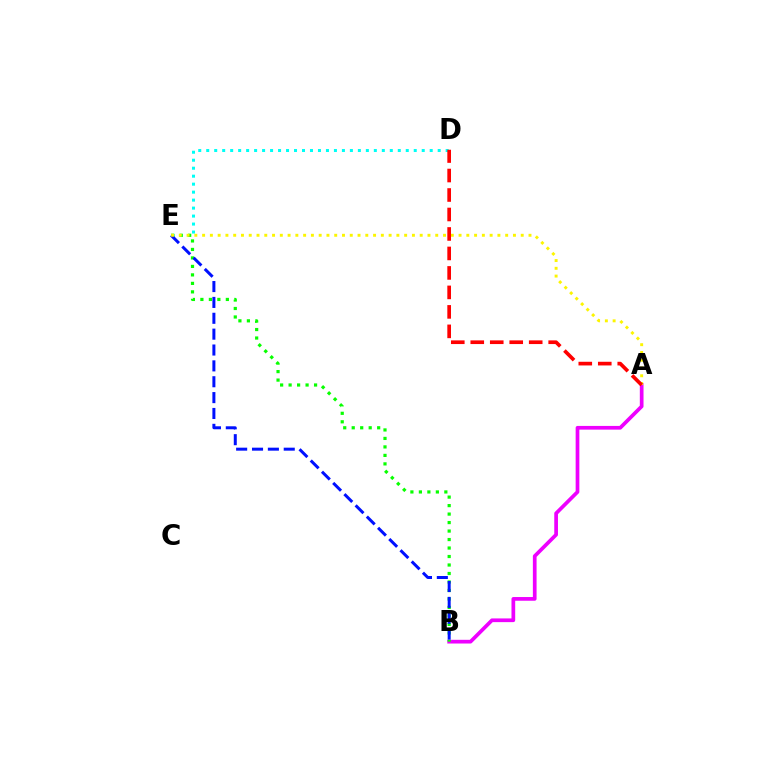{('A', 'B'): [{'color': '#ee00ff', 'line_style': 'solid', 'thickness': 2.67}], ('D', 'E'): [{'color': '#00fff6', 'line_style': 'dotted', 'thickness': 2.17}], ('B', 'E'): [{'color': '#08ff00', 'line_style': 'dotted', 'thickness': 2.31}, {'color': '#0010ff', 'line_style': 'dashed', 'thickness': 2.16}], ('A', 'E'): [{'color': '#fcf500', 'line_style': 'dotted', 'thickness': 2.11}], ('A', 'D'): [{'color': '#ff0000', 'line_style': 'dashed', 'thickness': 2.65}]}